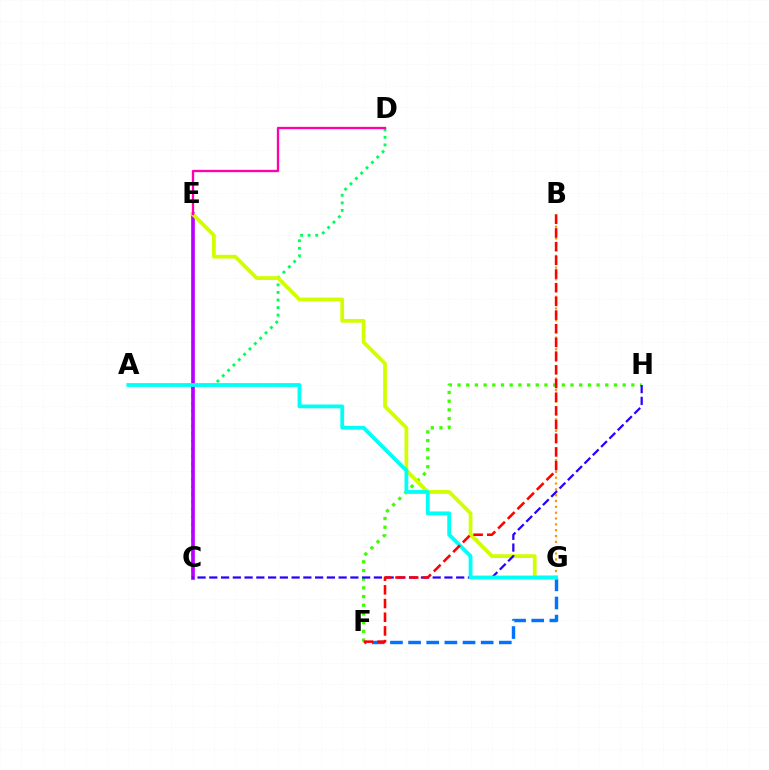{('B', 'G'): [{'color': '#ff9400', 'line_style': 'dotted', 'thickness': 1.59}], ('F', 'H'): [{'color': '#3dff00', 'line_style': 'dotted', 'thickness': 2.36}], ('F', 'G'): [{'color': '#0074ff', 'line_style': 'dashed', 'thickness': 2.46}], ('C', 'D'): [{'color': '#00ff5c', 'line_style': 'dotted', 'thickness': 2.06}], ('C', 'E'): [{'color': '#b900ff', 'line_style': 'solid', 'thickness': 2.64}], ('E', 'G'): [{'color': '#d1ff00', 'line_style': 'solid', 'thickness': 2.71}], ('C', 'H'): [{'color': '#2500ff', 'line_style': 'dashed', 'thickness': 1.6}], ('A', 'G'): [{'color': '#00fff6', 'line_style': 'solid', 'thickness': 2.74}], ('B', 'F'): [{'color': '#ff0000', 'line_style': 'dashed', 'thickness': 1.86}], ('D', 'E'): [{'color': '#ff00ac', 'line_style': 'solid', 'thickness': 1.68}]}